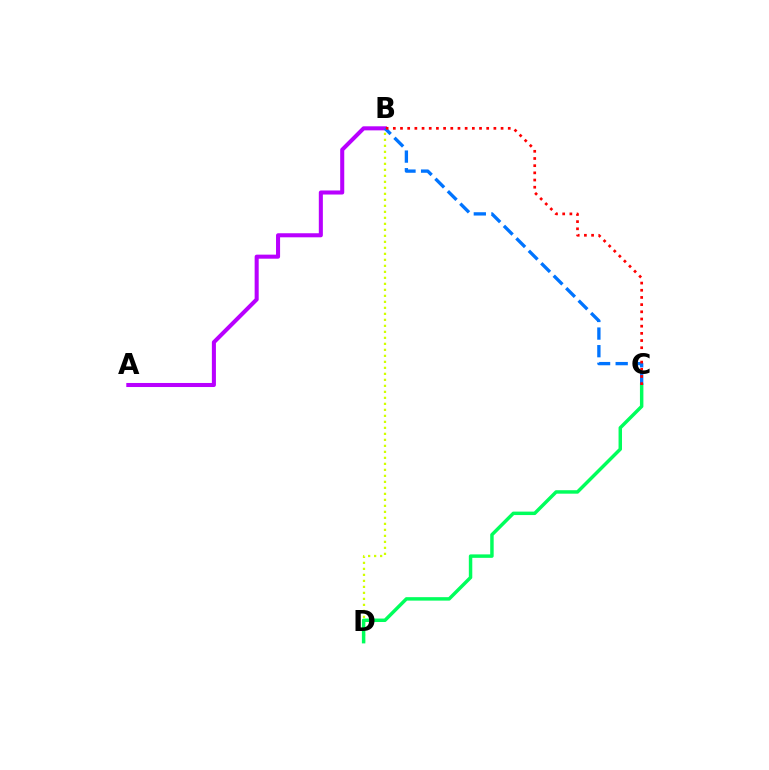{('B', 'D'): [{'color': '#d1ff00', 'line_style': 'dotted', 'thickness': 1.63}], ('A', 'B'): [{'color': '#b900ff', 'line_style': 'solid', 'thickness': 2.92}], ('C', 'D'): [{'color': '#00ff5c', 'line_style': 'solid', 'thickness': 2.49}], ('B', 'C'): [{'color': '#0074ff', 'line_style': 'dashed', 'thickness': 2.39}, {'color': '#ff0000', 'line_style': 'dotted', 'thickness': 1.95}]}